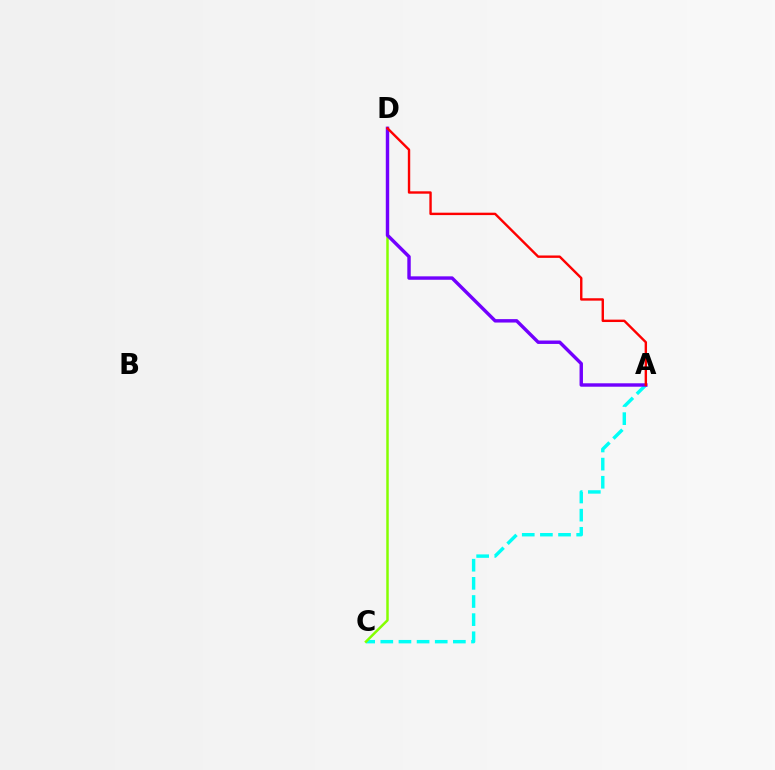{('A', 'C'): [{'color': '#00fff6', 'line_style': 'dashed', 'thickness': 2.46}], ('C', 'D'): [{'color': '#84ff00', 'line_style': 'solid', 'thickness': 1.8}], ('A', 'D'): [{'color': '#7200ff', 'line_style': 'solid', 'thickness': 2.46}, {'color': '#ff0000', 'line_style': 'solid', 'thickness': 1.73}]}